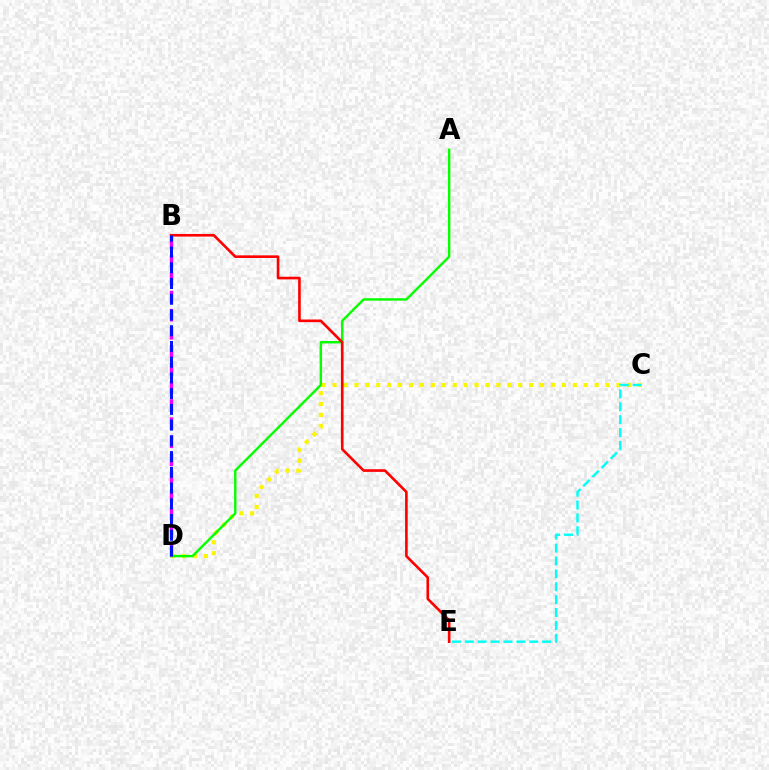{('C', 'D'): [{'color': '#fcf500', 'line_style': 'dotted', 'thickness': 2.97}], ('A', 'D'): [{'color': '#08ff00', 'line_style': 'solid', 'thickness': 1.74}], ('C', 'E'): [{'color': '#00fff6', 'line_style': 'dashed', 'thickness': 1.75}], ('B', 'E'): [{'color': '#ff0000', 'line_style': 'solid', 'thickness': 1.9}], ('B', 'D'): [{'color': '#ee00ff', 'line_style': 'dashed', 'thickness': 2.46}, {'color': '#0010ff', 'line_style': 'dashed', 'thickness': 2.14}]}